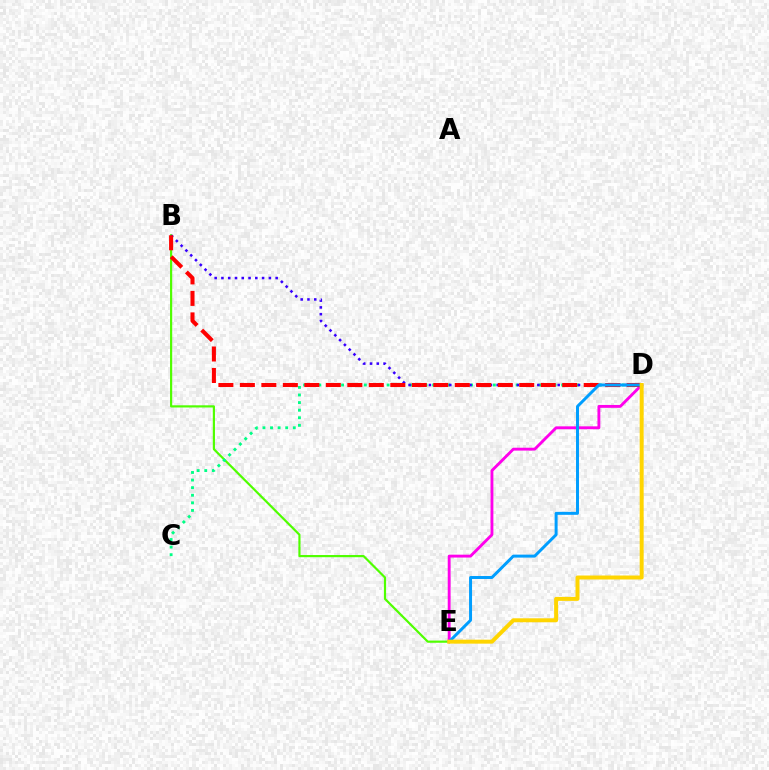{('B', 'E'): [{'color': '#4fff00', 'line_style': 'solid', 'thickness': 1.57}], ('C', 'D'): [{'color': '#00ff86', 'line_style': 'dotted', 'thickness': 2.06}], ('D', 'E'): [{'color': '#ff00ed', 'line_style': 'solid', 'thickness': 2.07}, {'color': '#009eff', 'line_style': 'solid', 'thickness': 2.14}, {'color': '#ffd500', 'line_style': 'solid', 'thickness': 2.86}], ('B', 'D'): [{'color': '#3700ff', 'line_style': 'dotted', 'thickness': 1.84}, {'color': '#ff0000', 'line_style': 'dashed', 'thickness': 2.92}]}